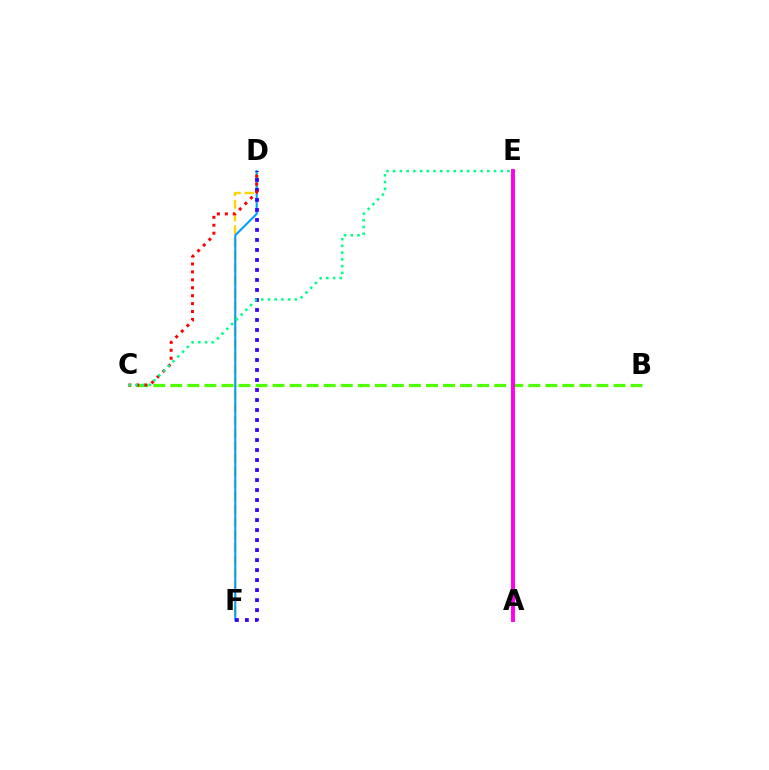{('D', 'F'): [{'color': '#ffd500', 'line_style': 'dashed', 'thickness': 1.73}, {'color': '#009eff', 'line_style': 'solid', 'thickness': 1.5}, {'color': '#3700ff', 'line_style': 'dotted', 'thickness': 2.72}], ('B', 'C'): [{'color': '#4fff00', 'line_style': 'dashed', 'thickness': 2.32}], ('A', 'E'): [{'color': '#ff00ed', 'line_style': 'solid', 'thickness': 2.83}], ('C', 'D'): [{'color': '#ff0000', 'line_style': 'dotted', 'thickness': 2.16}], ('C', 'E'): [{'color': '#00ff86', 'line_style': 'dotted', 'thickness': 1.83}]}